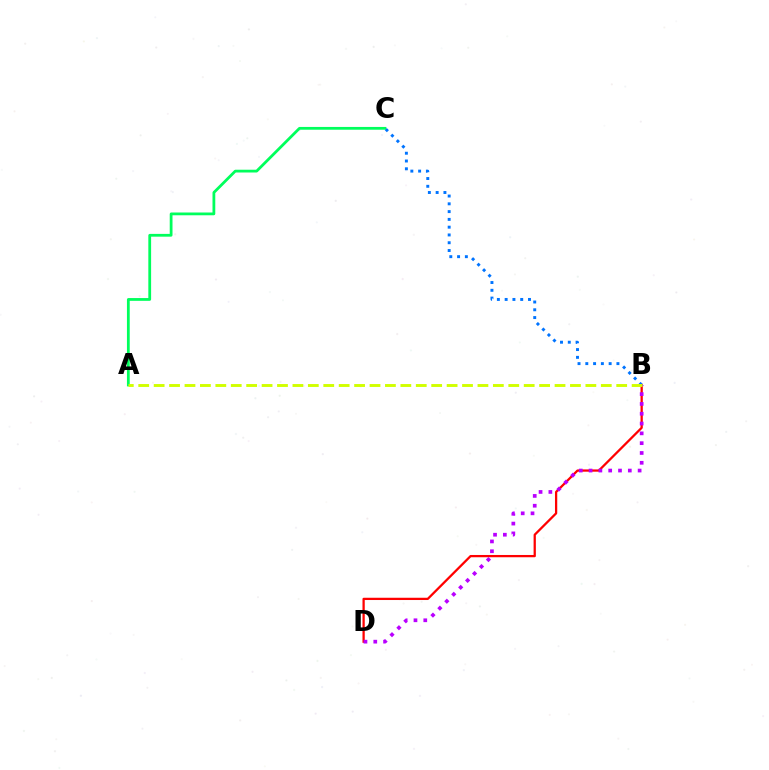{('B', 'D'): [{'color': '#ff0000', 'line_style': 'solid', 'thickness': 1.63}, {'color': '#b900ff', 'line_style': 'dotted', 'thickness': 2.67}], ('A', 'C'): [{'color': '#00ff5c', 'line_style': 'solid', 'thickness': 2.0}], ('B', 'C'): [{'color': '#0074ff', 'line_style': 'dotted', 'thickness': 2.11}], ('A', 'B'): [{'color': '#d1ff00', 'line_style': 'dashed', 'thickness': 2.09}]}